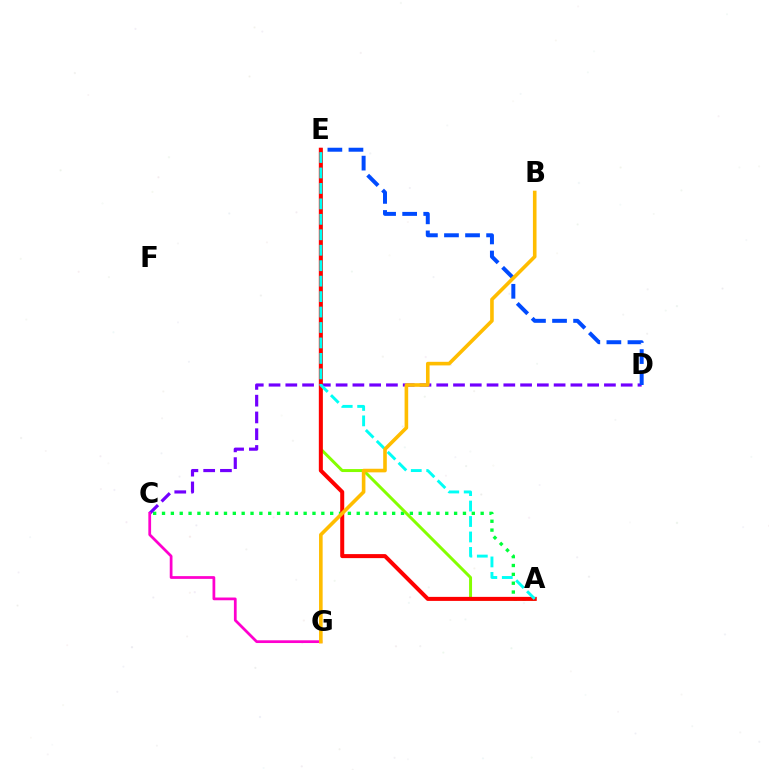{('A', 'C'): [{'color': '#00ff39', 'line_style': 'dotted', 'thickness': 2.4}], ('A', 'E'): [{'color': '#84ff00', 'line_style': 'solid', 'thickness': 2.14}, {'color': '#ff0000', 'line_style': 'solid', 'thickness': 2.89}, {'color': '#00fff6', 'line_style': 'dashed', 'thickness': 2.1}], ('C', 'D'): [{'color': '#7200ff', 'line_style': 'dashed', 'thickness': 2.28}], ('D', 'E'): [{'color': '#004bff', 'line_style': 'dashed', 'thickness': 2.86}], ('C', 'G'): [{'color': '#ff00cf', 'line_style': 'solid', 'thickness': 1.98}], ('B', 'G'): [{'color': '#ffbd00', 'line_style': 'solid', 'thickness': 2.59}]}